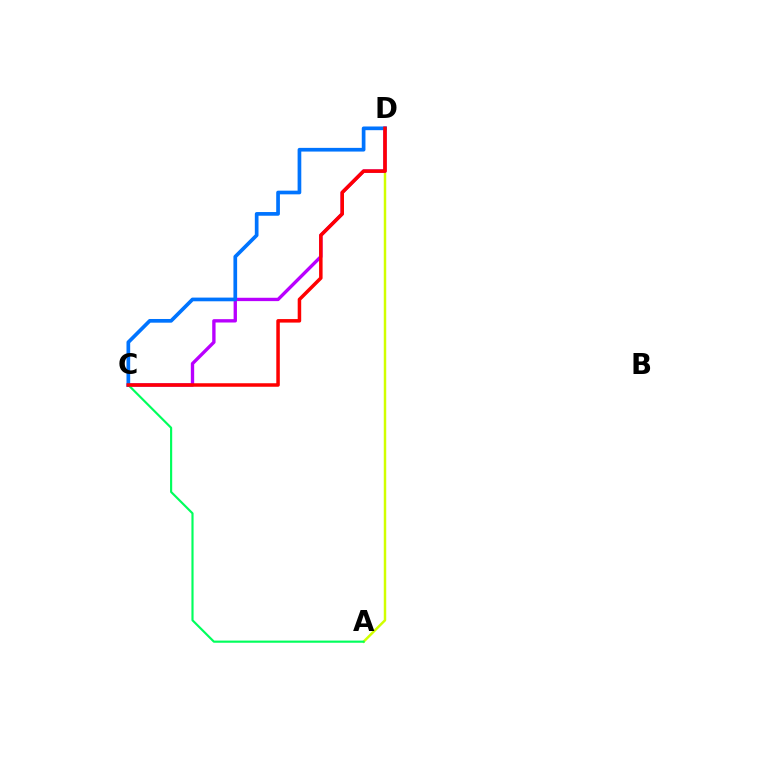{('A', 'D'): [{'color': '#d1ff00', 'line_style': 'solid', 'thickness': 1.78}], ('C', 'D'): [{'color': '#b900ff', 'line_style': 'solid', 'thickness': 2.41}, {'color': '#0074ff', 'line_style': 'solid', 'thickness': 2.66}, {'color': '#ff0000', 'line_style': 'solid', 'thickness': 2.53}], ('A', 'C'): [{'color': '#00ff5c', 'line_style': 'solid', 'thickness': 1.55}]}